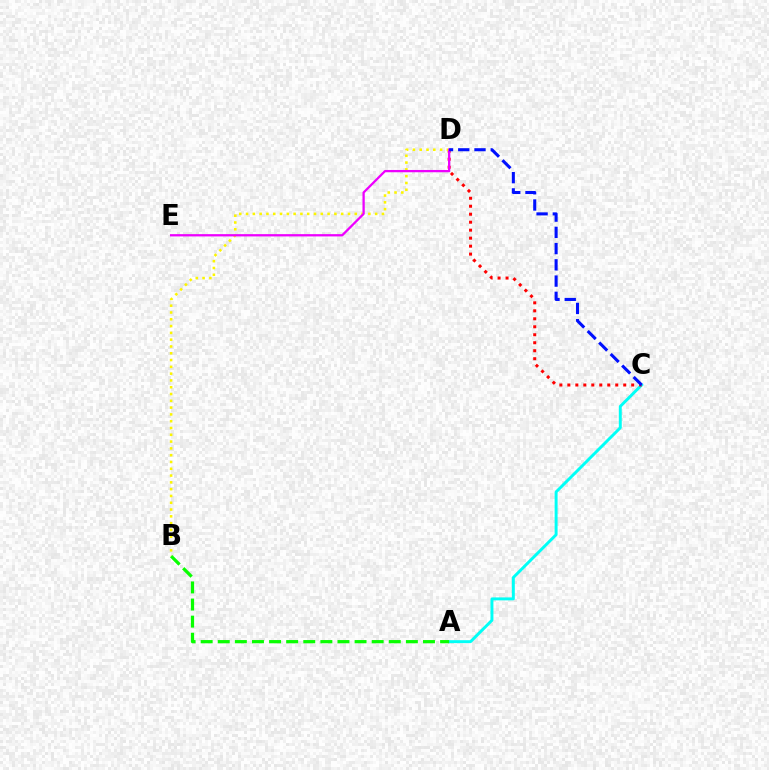{('A', 'C'): [{'color': '#00fff6', 'line_style': 'solid', 'thickness': 2.12}], ('C', 'D'): [{'color': '#ff0000', 'line_style': 'dotted', 'thickness': 2.17}, {'color': '#0010ff', 'line_style': 'dashed', 'thickness': 2.21}], ('A', 'B'): [{'color': '#08ff00', 'line_style': 'dashed', 'thickness': 2.32}], ('B', 'D'): [{'color': '#fcf500', 'line_style': 'dotted', 'thickness': 1.85}], ('D', 'E'): [{'color': '#ee00ff', 'line_style': 'solid', 'thickness': 1.64}]}